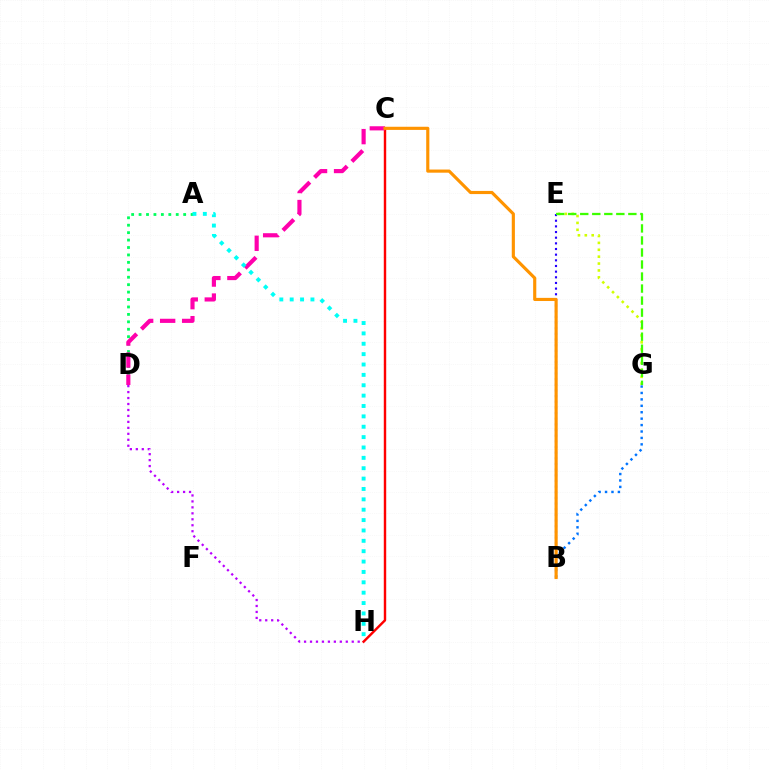{('C', 'H'): [{'color': '#ff0000', 'line_style': 'solid', 'thickness': 1.75}], ('A', 'D'): [{'color': '#00ff5c', 'line_style': 'dotted', 'thickness': 2.02}], ('C', 'D'): [{'color': '#ff00ac', 'line_style': 'dashed', 'thickness': 2.99}], ('A', 'H'): [{'color': '#00fff6', 'line_style': 'dotted', 'thickness': 2.82}], ('D', 'H'): [{'color': '#b900ff', 'line_style': 'dotted', 'thickness': 1.62}], ('B', 'G'): [{'color': '#0074ff', 'line_style': 'dotted', 'thickness': 1.75}], ('E', 'G'): [{'color': '#d1ff00', 'line_style': 'dotted', 'thickness': 1.87}, {'color': '#3dff00', 'line_style': 'dashed', 'thickness': 1.63}], ('B', 'E'): [{'color': '#2500ff', 'line_style': 'dotted', 'thickness': 1.54}], ('B', 'C'): [{'color': '#ff9400', 'line_style': 'solid', 'thickness': 2.26}]}